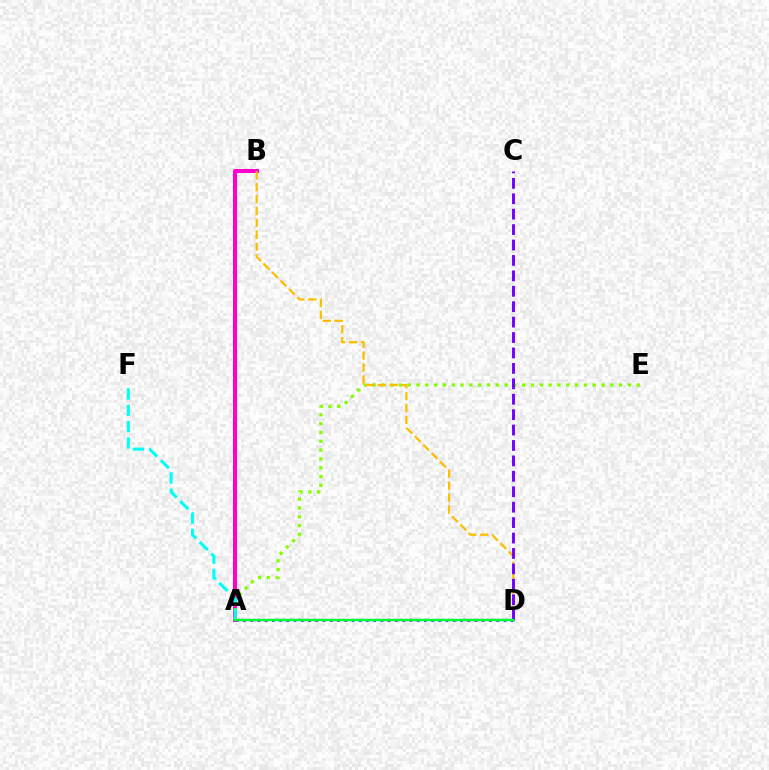{('A', 'D'): [{'color': '#004bff', 'line_style': 'dotted', 'thickness': 1.97}, {'color': '#ff0000', 'line_style': 'solid', 'thickness': 1.52}, {'color': '#00ff39', 'line_style': 'solid', 'thickness': 1.74}], ('A', 'B'): [{'color': '#ff00cf', 'line_style': 'solid', 'thickness': 2.89}], ('A', 'E'): [{'color': '#84ff00', 'line_style': 'dotted', 'thickness': 2.39}], ('B', 'D'): [{'color': '#ffbd00', 'line_style': 'dashed', 'thickness': 1.62}], ('C', 'D'): [{'color': '#7200ff', 'line_style': 'dashed', 'thickness': 2.09}], ('A', 'F'): [{'color': '#00fff6', 'line_style': 'dashed', 'thickness': 2.22}]}